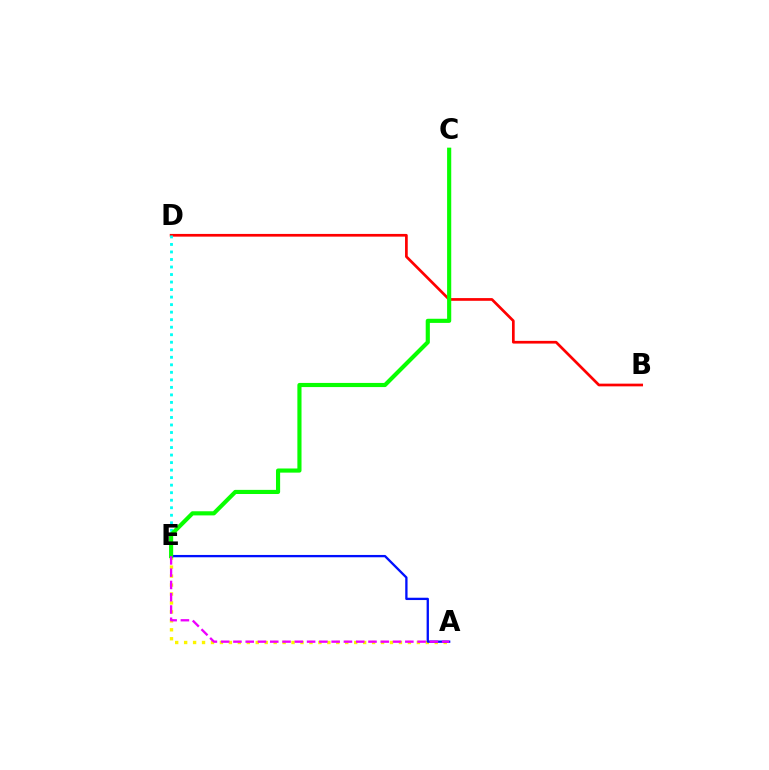{('A', 'E'): [{'color': '#fcf500', 'line_style': 'dotted', 'thickness': 2.43}, {'color': '#0010ff', 'line_style': 'solid', 'thickness': 1.67}, {'color': '#ee00ff', 'line_style': 'dashed', 'thickness': 1.67}], ('B', 'D'): [{'color': '#ff0000', 'line_style': 'solid', 'thickness': 1.95}], ('D', 'E'): [{'color': '#00fff6', 'line_style': 'dotted', 'thickness': 2.04}], ('C', 'E'): [{'color': '#08ff00', 'line_style': 'solid', 'thickness': 2.98}]}